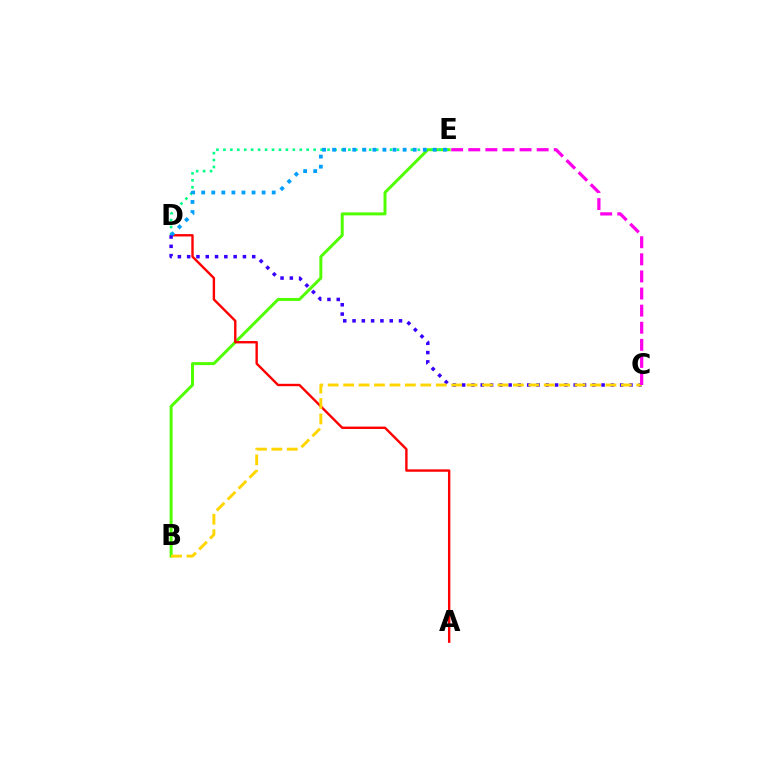{('B', 'E'): [{'color': '#4fff00', 'line_style': 'solid', 'thickness': 2.14}], ('A', 'D'): [{'color': '#ff0000', 'line_style': 'solid', 'thickness': 1.72}], ('D', 'E'): [{'color': '#00ff86', 'line_style': 'dotted', 'thickness': 1.89}, {'color': '#009eff', 'line_style': 'dotted', 'thickness': 2.74}], ('C', 'D'): [{'color': '#3700ff', 'line_style': 'dotted', 'thickness': 2.53}], ('B', 'C'): [{'color': '#ffd500', 'line_style': 'dashed', 'thickness': 2.1}], ('C', 'E'): [{'color': '#ff00ed', 'line_style': 'dashed', 'thickness': 2.32}]}